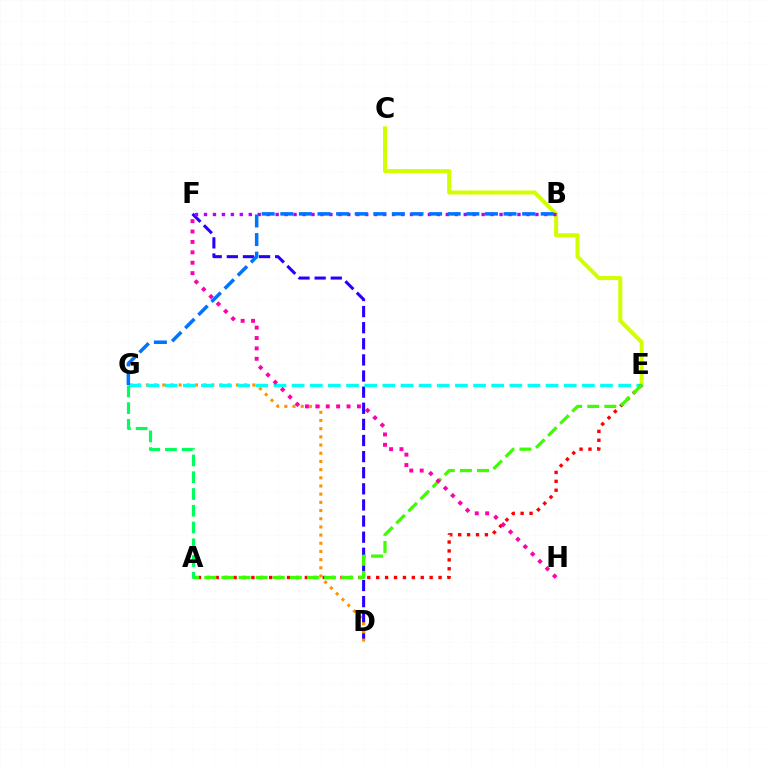{('D', 'F'): [{'color': '#2500ff', 'line_style': 'dashed', 'thickness': 2.19}], ('C', 'E'): [{'color': '#d1ff00', 'line_style': 'solid', 'thickness': 2.9}], ('D', 'G'): [{'color': '#ff9400', 'line_style': 'dotted', 'thickness': 2.22}], ('E', 'G'): [{'color': '#00fff6', 'line_style': 'dashed', 'thickness': 2.46}], ('A', 'E'): [{'color': '#ff0000', 'line_style': 'dotted', 'thickness': 2.42}, {'color': '#3dff00', 'line_style': 'dashed', 'thickness': 2.32}], ('B', 'F'): [{'color': '#b900ff', 'line_style': 'dotted', 'thickness': 2.43}], ('F', 'H'): [{'color': '#ff00ac', 'line_style': 'dotted', 'thickness': 2.83}], ('B', 'G'): [{'color': '#0074ff', 'line_style': 'dashed', 'thickness': 2.53}], ('A', 'G'): [{'color': '#00ff5c', 'line_style': 'dashed', 'thickness': 2.28}]}